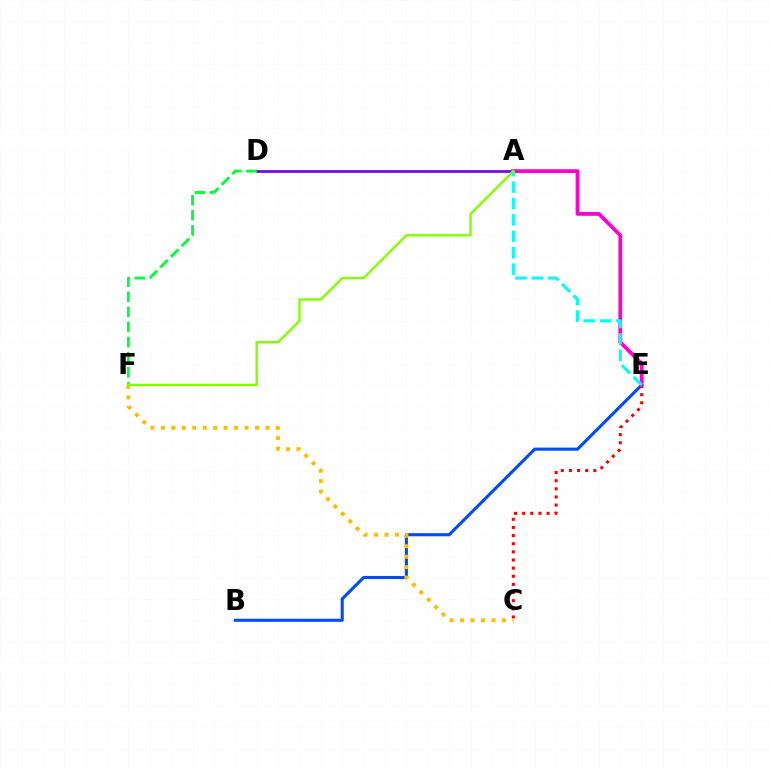{('A', 'D'): [{'color': '#7200ff', 'line_style': 'solid', 'thickness': 1.97}], ('B', 'E'): [{'color': '#004bff', 'line_style': 'solid', 'thickness': 2.23}], ('C', 'E'): [{'color': '#ff0000', 'line_style': 'dotted', 'thickness': 2.21}], ('D', 'F'): [{'color': '#00ff39', 'line_style': 'dashed', 'thickness': 2.05}], ('A', 'E'): [{'color': '#ff00cf', 'line_style': 'solid', 'thickness': 2.73}, {'color': '#00fff6', 'line_style': 'dashed', 'thickness': 2.23}], ('C', 'F'): [{'color': '#ffbd00', 'line_style': 'dotted', 'thickness': 2.84}], ('A', 'F'): [{'color': '#84ff00', 'line_style': 'solid', 'thickness': 1.74}]}